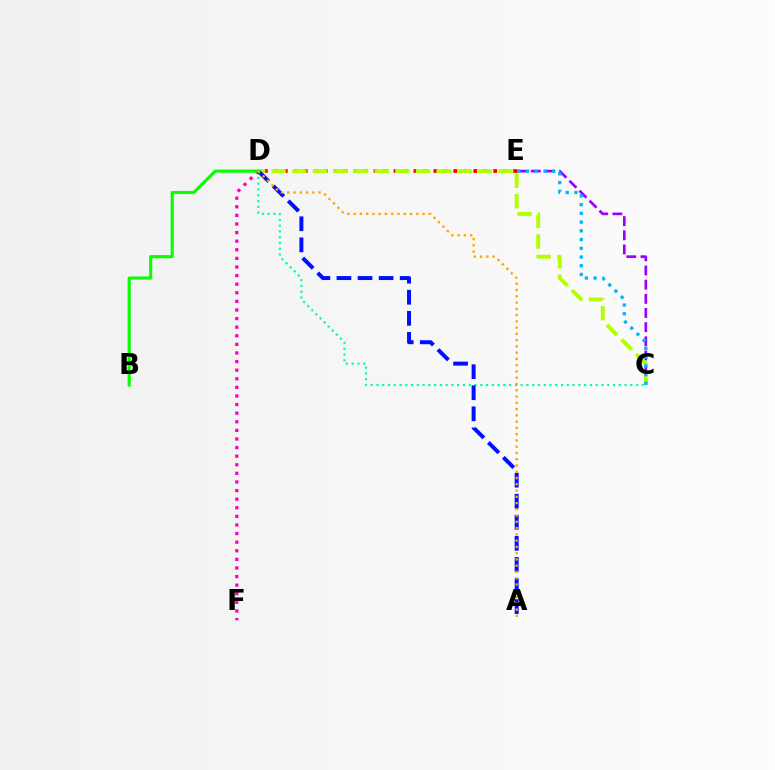{('C', 'E'): [{'color': '#9b00ff', 'line_style': 'dashed', 'thickness': 1.93}, {'color': '#00b5ff', 'line_style': 'dotted', 'thickness': 2.37}], ('D', 'E'): [{'color': '#ff0000', 'line_style': 'dotted', 'thickness': 2.71}], ('C', 'D'): [{'color': '#b3ff00', 'line_style': 'dashed', 'thickness': 2.8}, {'color': '#00ff9d', 'line_style': 'dotted', 'thickness': 1.57}], ('D', 'F'): [{'color': '#ff00bd', 'line_style': 'dotted', 'thickness': 2.34}], ('A', 'D'): [{'color': '#0010ff', 'line_style': 'dashed', 'thickness': 2.86}, {'color': '#ffa500', 'line_style': 'dotted', 'thickness': 1.7}], ('B', 'D'): [{'color': '#08ff00', 'line_style': 'solid', 'thickness': 2.26}]}